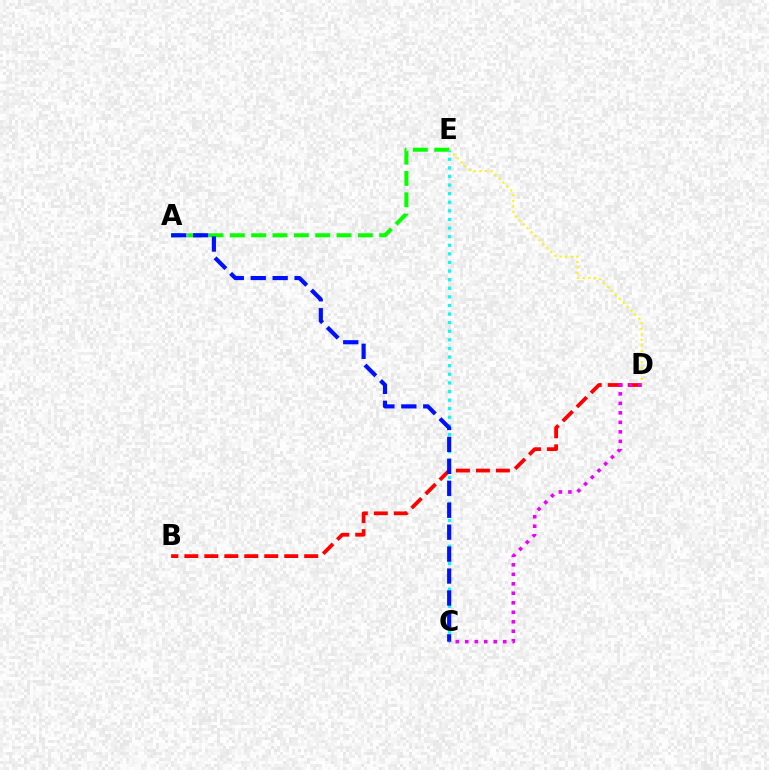{('B', 'D'): [{'color': '#ff0000', 'line_style': 'dashed', 'thickness': 2.71}], ('D', 'E'): [{'color': '#fcf500', 'line_style': 'dotted', 'thickness': 1.51}], ('A', 'E'): [{'color': '#08ff00', 'line_style': 'dashed', 'thickness': 2.9}], ('C', 'E'): [{'color': '#00fff6', 'line_style': 'dotted', 'thickness': 2.34}], ('A', 'C'): [{'color': '#0010ff', 'line_style': 'dashed', 'thickness': 2.98}], ('C', 'D'): [{'color': '#ee00ff', 'line_style': 'dotted', 'thickness': 2.58}]}